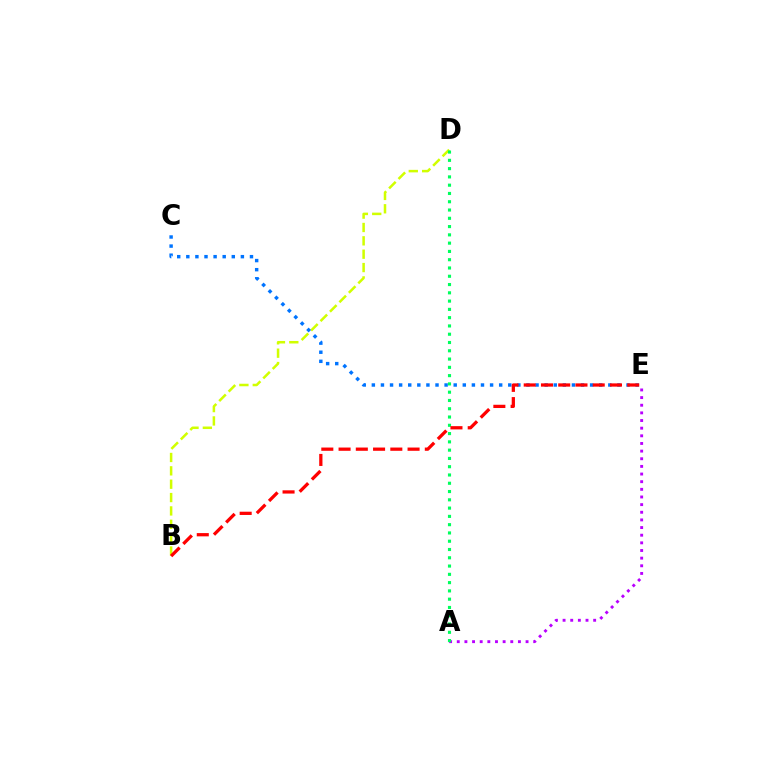{('B', 'D'): [{'color': '#d1ff00', 'line_style': 'dashed', 'thickness': 1.81}], ('A', 'E'): [{'color': '#b900ff', 'line_style': 'dotted', 'thickness': 2.08}], ('C', 'E'): [{'color': '#0074ff', 'line_style': 'dotted', 'thickness': 2.47}], ('A', 'D'): [{'color': '#00ff5c', 'line_style': 'dotted', 'thickness': 2.25}], ('B', 'E'): [{'color': '#ff0000', 'line_style': 'dashed', 'thickness': 2.34}]}